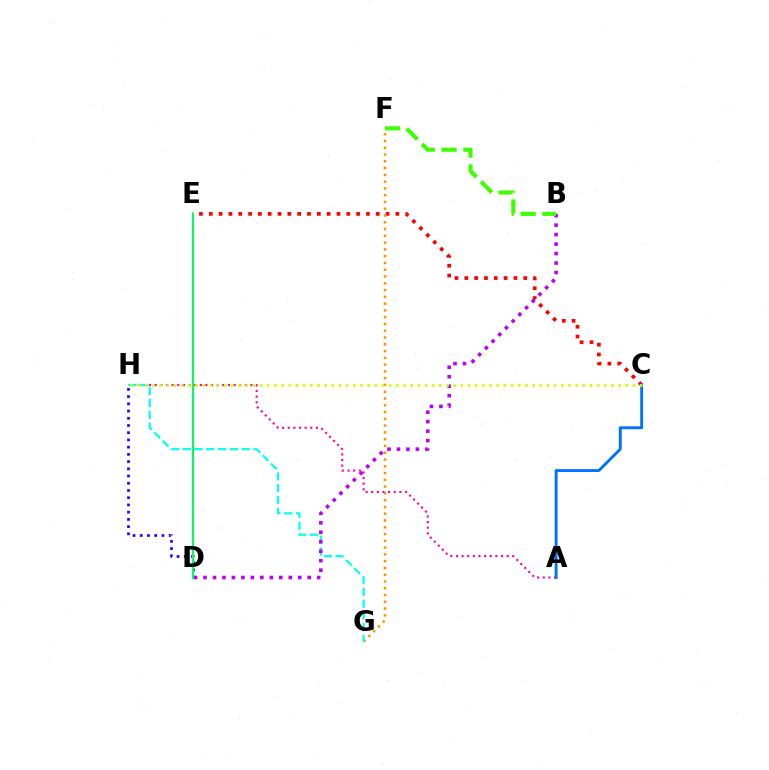{('D', 'H'): [{'color': '#2500ff', 'line_style': 'dotted', 'thickness': 1.96}], ('C', 'E'): [{'color': '#ff0000', 'line_style': 'dotted', 'thickness': 2.67}], ('F', 'G'): [{'color': '#ff9400', 'line_style': 'dotted', 'thickness': 1.84}], ('A', 'H'): [{'color': '#ff00ac', 'line_style': 'dotted', 'thickness': 1.53}], ('G', 'H'): [{'color': '#00fff6', 'line_style': 'dashed', 'thickness': 1.6}], ('B', 'D'): [{'color': '#b900ff', 'line_style': 'dotted', 'thickness': 2.57}], ('A', 'C'): [{'color': '#0074ff', 'line_style': 'solid', 'thickness': 2.1}], ('C', 'H'): [{'color': '#d1ff00', 'line_style': 'dotted', 'thickness': 1.95}], ('D', 'E'): [{'color': '#00ff5c', 'line_style': 'solid', 'thickness': 1.53}], ('B', 'F'): [{'color': '#3dff00', 'line_style': 'dashed', 'thickness': 2.96}]}